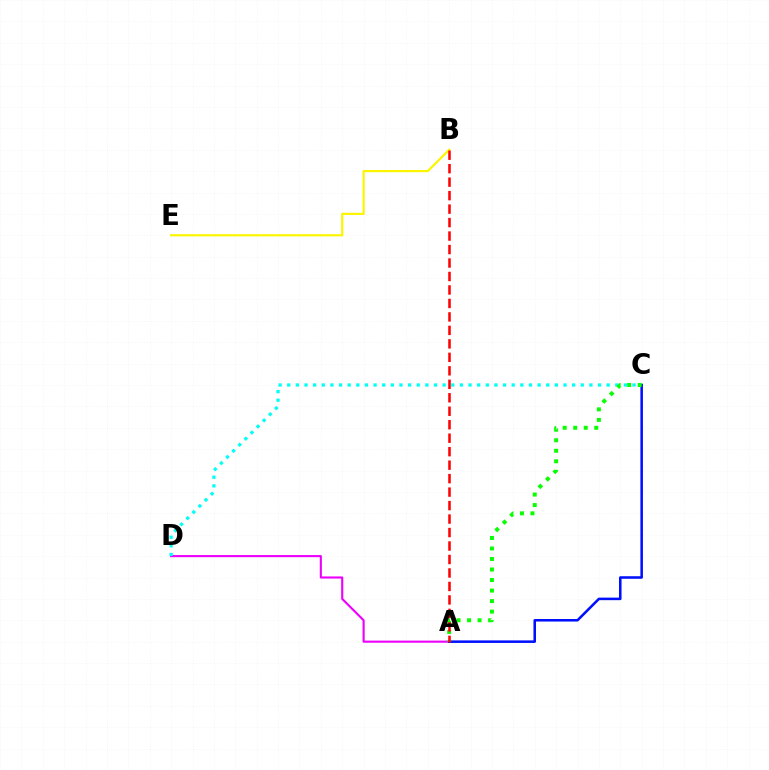{('B', 'E'): [{'color': '#fcf500', 'line_style': 'solid', 'thickness': 1.59}], ('A', 'D'): [{'color': '#ee00ff', 'line_style': 'solid', 'thickness': 1.53}], ('C', 'D'): [{'color': '#00fff6', 'line_style': 'dotted', 'thickness': 2.35}], ('A', 'C'): [{'color': '#0010ff', 'line_style': 'solid', 'thickness': 1.84}, {'color': '#08ff00', 'line_style': 'dotted', 'thickness': 2.86}], ('A', 'B'): [{'color': '#ff0000', 'line_style': 'dashed', 'thickness': 1.83}]}